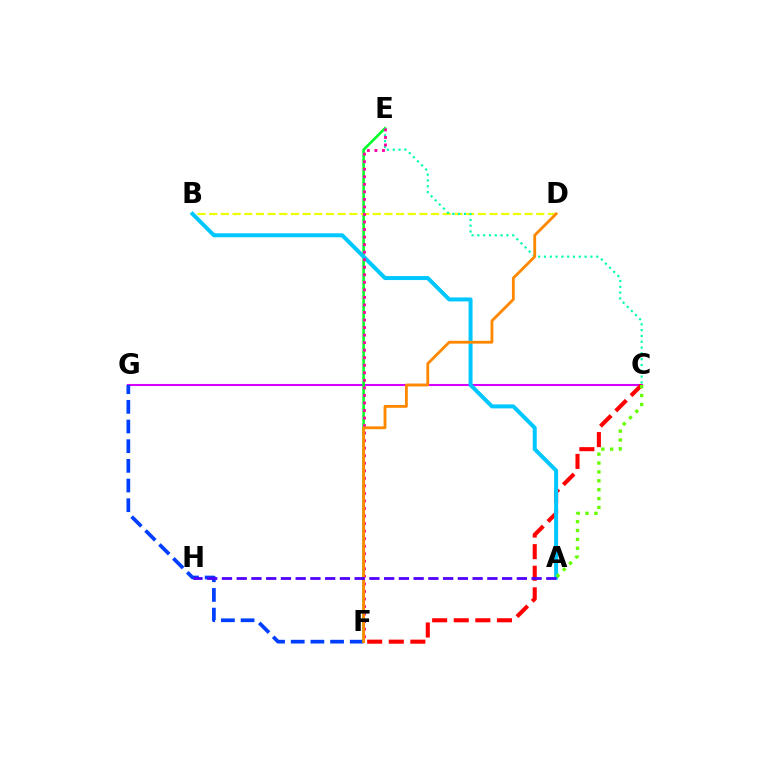{('C', 'G'): [{'color': '#d600ff', 'line_style': 'solid', 'thickness': 1.5}], ('F', 'G'): [{'color': '#003fff', 'line_style': 'dashed', 'thickness': 2.67}], ('E', 'F'): [{'color': '#00ff27', 'line_style': 'solid', 'thickness': 1.86}, {'color': '#ff00a0', 'line_style': 'dotted', 'thickness': 2.05}], ('B', 'D'): [{'color': '#eeff00', 'line_style': 'dashed', 'thickness': 1.59}], ('C', 'F'): [{'color': '#ff0000', 'line_style': 'dashed', 'thickness': 2.93}], ('A', 'B'): [{'color': '#00c7ff', 'line_style': 'solid', 'thickness': 2.88}], ('A', 'C'): [{'color': '#66ff00', 'line_style': 'dotted', 'thickness': 2.41}], ('C', 'E'): [{'color': '#00ffaf', 'line_style': 'dotted', 'thickness': 1.58}], ('D', 'F'): [{'color': '#ff8800', 'line_style': 'solid', 'thickness': 2.04}], ('A', 'H'): [{'color': '#4f00ff', 'line_style': 'dashed', 'thickness': 2.0}]}